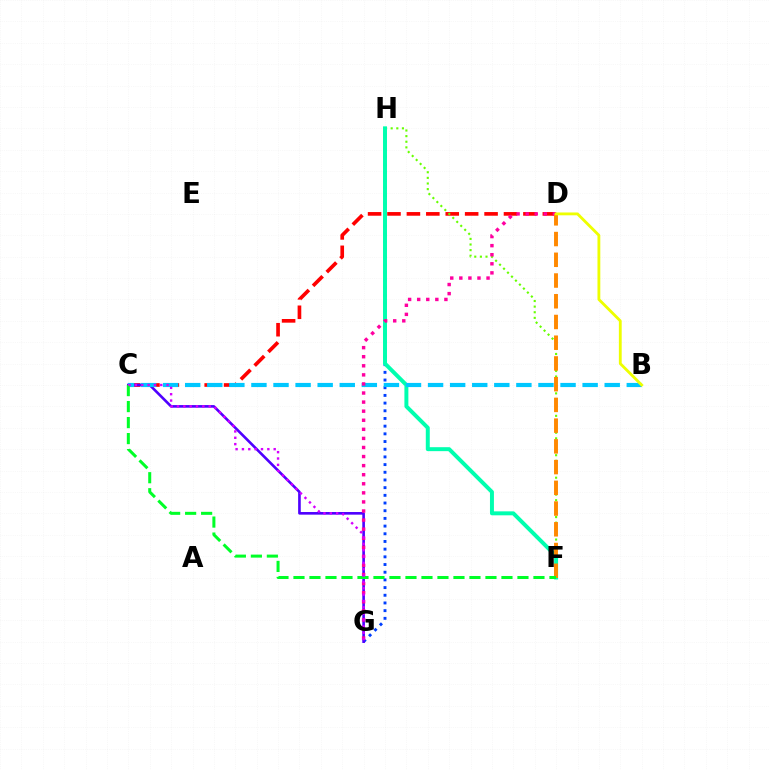{('G', 'H'): [{'color': '#003fff', 'line_style': 'dotted', 'thickness': 2.09}], ('C', 'D'): [{'color': '#ff0000', 'line_style': 'dashed', 'thickness': 2.64}], ('F', 'H'): [{'color': '#66ff00', 'line_style': 'dotted', 'thickness': 1.53}, {'color': '#00ffaf', 'line_style': 'solid', 'thickness': 2.85}], ('C', 'G'): [{'color': '#4f00ff', 'line_style': 'solid', 'thickness': 1.89}, {'color': '#d600ff', 'line_style': 'dotted', 'thickness': 1.72}], ('B', 'C'): [{'color': '#00c7ff', 'line_style': 'dashed', 'thickness': 3.0}], ('D', 'G'): [{'color': '#ff00a0', 'line_style': 'dotted', 'thickness': 2.47}], ('D', 'F'): [{'color': '#ff8800', 'line_style': 'dashed', 'thickness': 2.82}], ('C', 'F'): [{'color': '#00ff27', 'line_style': 'dashed', 'thickness': 2.17}], ('B', 'D'): [{'color': '#eeff00', 'line_style': 'solid', 'thickness': 2.04}]}